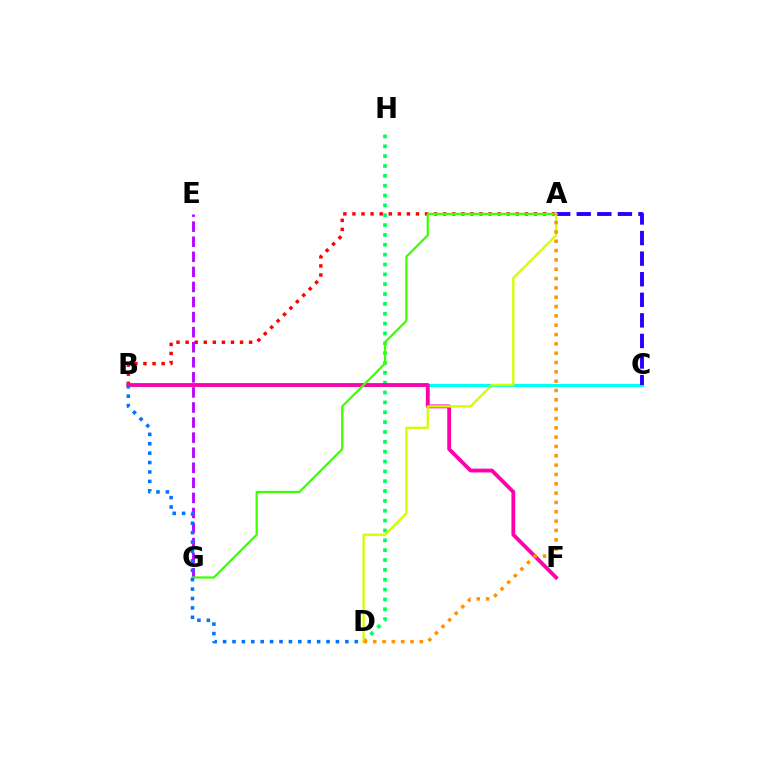{('A', 'B'): [{'color': '#ff0000', 'line_style': 'dotted', 'thickness': 2.47}], ('E', 'G'): [{'color': '#b900ff', 'line_style': 'dashed', 'thickness': 2.05}], ('D', 'H'): [{'color': '#00ff5c', 'line_style': 'dotted', 'thickness': 2.68}], ('B', 'C'): [{'color': '#00fff6', 'line_style': 'solid', 'thickness': 2.29}], ('A', 'C'): [{'color': '#2500ff', 'line_style': 'dashed', 'thickness': 2.8}], ('B', 'F'): [{'color': '#ff00ac', 'line_style': 'solid', 'thickness': 2.75}], ('A', 'G'): [{'color': '#3dff00', 'line_style': 'solid', 'thickness': 1.61}], ('B', 'D'): [{'color': '#0074ff', 'line_style': 'dotted', 'thickness': 2.56}], ('A', 'D'): [{'color': '#d1ff00', 'line_style': 'solid', 'thickness': 1.68}, {'color': '#ff9400', 'line_style': 'dotted', 'thickness': 2.53}]}